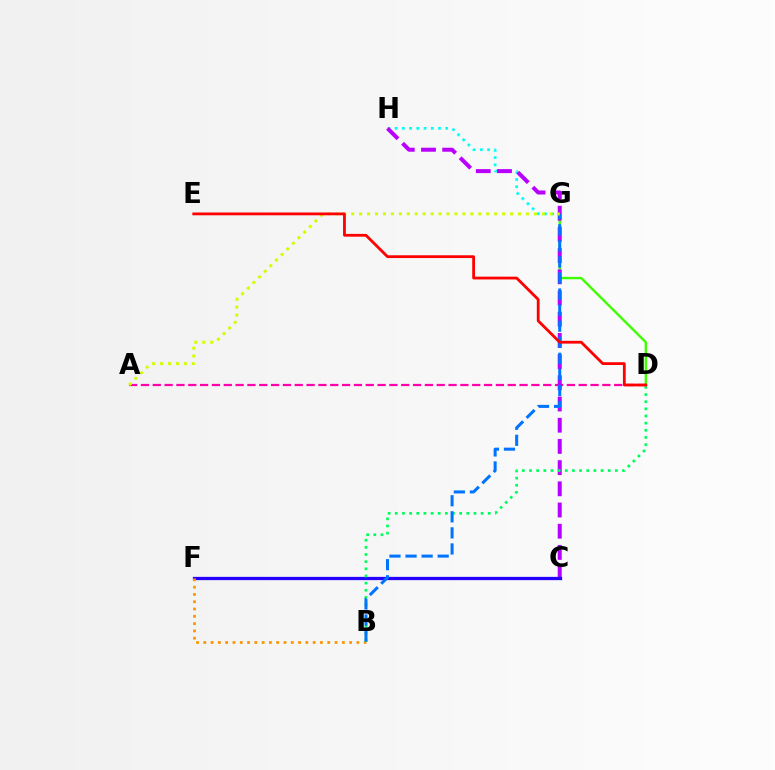{('G', 'H'): [{'color': '#00fff6', 'line_style': 'dotted', 'thickness': 1.97}], ('D', 'G'): [{'color': '#3dff00', 'line_style': 'solid', 'thickness': 1.73}], ('A', 'D'): [{'color': '#ff00ac', 'line_style': 'dashed', 'thickness': 1.61}], ('C', 'H'): [{'color': '#b900ff', 'line_style': 'dashed', 'thickness': 2.88}], ('C', 'F'): [{'color': '#2500ff', 'line_style': 'solid', 'thickness': 2.35}], ('B', 'F'): [{'color': '#ff9400', 'line_style': 'dotted', 'thickness': 1.98}], ('B', 'D'): [{'color': '#00ff5c', 'line_style': 'dotted', 'thickness': 1.94}], ('B', 'G'): [{'color': '#0074ff', 'line_style': 'dashed', 'thickness': 2.18}], ('A', 'G'): [{'color': '#d1ff00', 'line_style': 'dotted', 'thickness': 2.16}], ('D', 'E'): [{'color': '#ff0000', 'line_style': 'solid', 'thickness': 2.01}]}